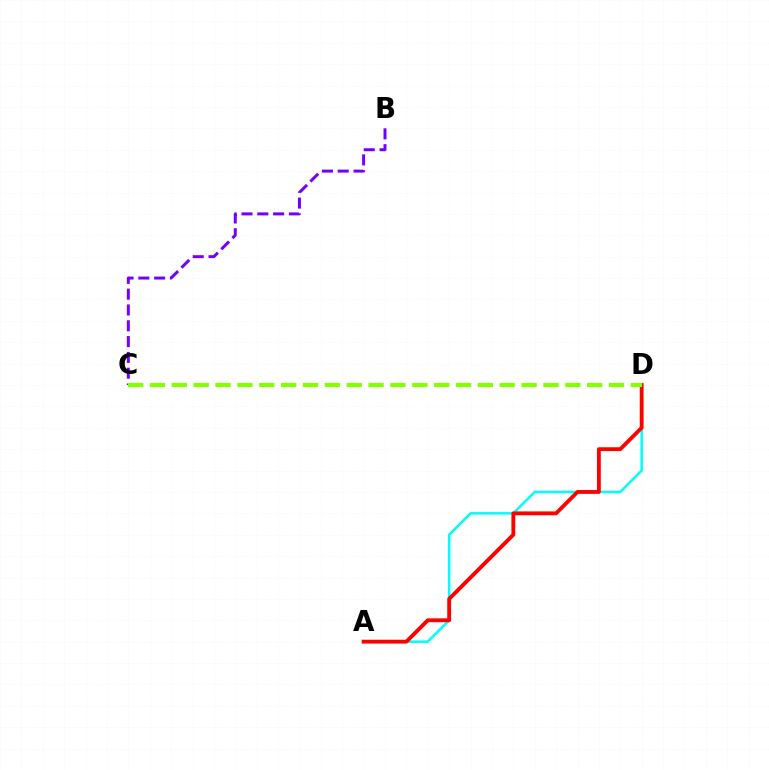{('A', 'D'): [{'color': '#00fff6', 'line_style': 'solid', 'thickness': 1.82}, {'color': '#ff0000', 'line_style': 'solid', 'thickness': 2.76}], ('B', 'C'): [{'color': '#7200ff', 'line_style': 'dashed', 'thickness': 2.15}], ('C', 'D'): [{'color': '#84ff00', 'line_style': 'dashed', 'thickness': 2.97}]}